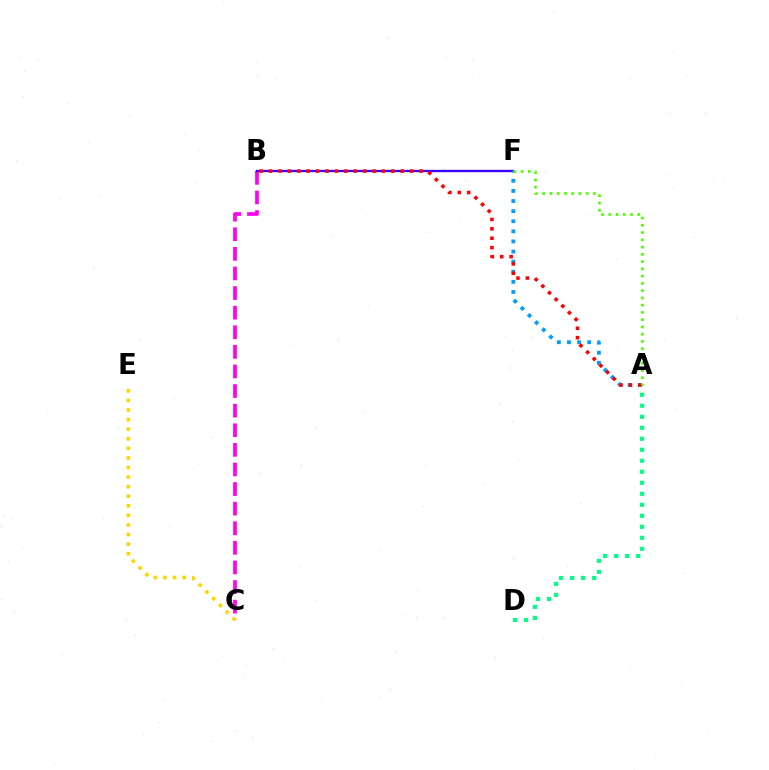{('B', 'C'): [{'color': '#ff00ed', 'line_style': 'dashed', 'thickness': 2.66}], ('B', 'F'): [{'color': '#3700ff', 'line_style': 'solid', 'thickness': 1.67}], ('C', 'E'): [{'color': '#ffd500', 'line_style': 'dotted', 'thickness': 2.6}], ('A', 'D'): [{'color': '#00ff86', 'line_style': 'dotted', 'thickness': 2.99}], ('A', 'F'): [{'color': '#009eff', 'line_style': 'dotted', 'thickness': 2.75}, {'color': '#4fff00', 'line_style': 'dotted', 'thickness': 1.97}], ('A', 'B'): [{'color': '#ff0000', 'line_style': 'dotted', 'thickness': 2.56}]}